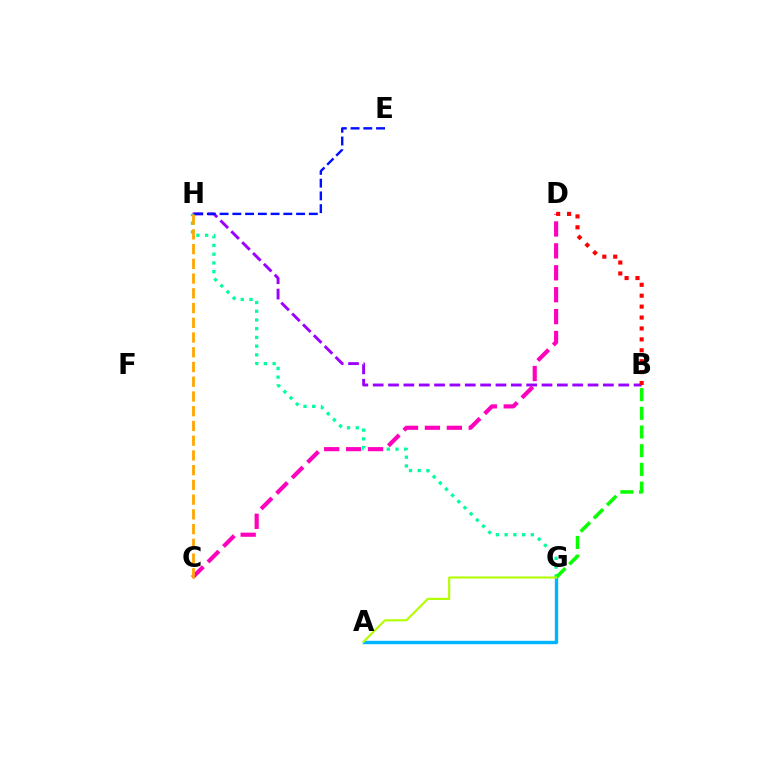{('A', 'G'): [{'color': '#00b5ff', 'line_style': 'solid', 'thickness': 2.44}, {'color': '#b3ff00', 'line_style': 'solid', 'thickness': 1.53}], ('B', 'H'): [{'color': '#9b00ff', 'line_style': 'dashed', 'thickness': 2.08}], ('G', 'H'): [{'color': '#00ff9d', 'line_style': 'dotted', 'thickness': 2.37}], ('B', 'G'): [{'color': '#08ff00', 'line_style': 'dashed', 'thickness': 2.54}], ('E', 'H'): [{'color': '#0010ff', 'line_style': 'dashed', 'thickness': 1.73}], ('C', 'D'): [{'color': '#ff00bd', 'line_style': 'dashed', 'thickness': 2.98}], ('B', 'D'): [{'color': '#ff0000', 'line_style': 'dotted', 'thickness': 2.97}], ('C', 'H'): [{'color': '#ffa500', 'line_style': 'dashed', 'thickness': 2.0}]}